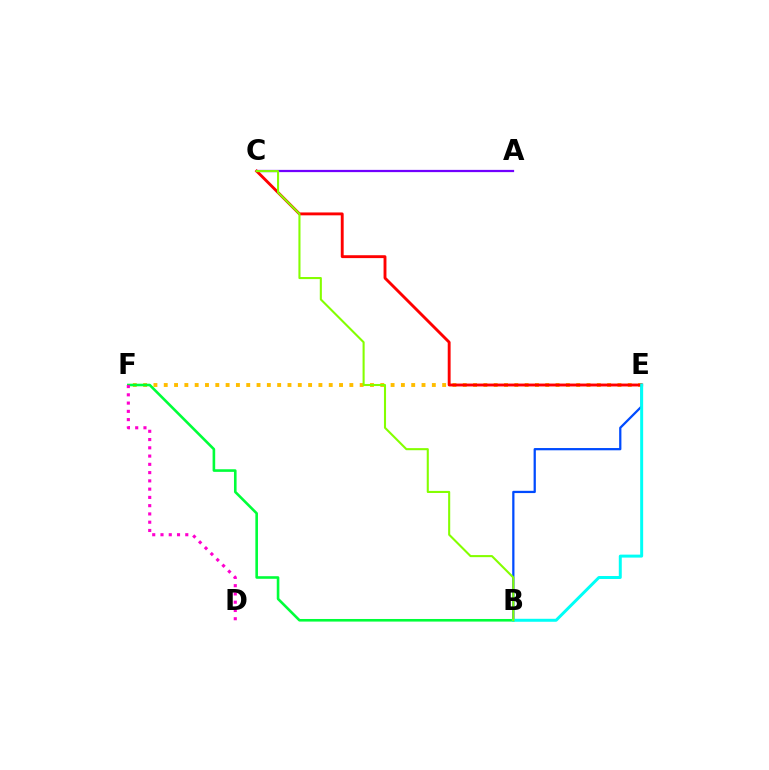{('E', 'F'): [{'color': '#ffbd00', 'line_style': 'dotted', 'thickness': 2.8}], ('B', 'F'): [{'color': '#00ff39', 'line_style': 'solid', 'thickness': 1.88}], ('A', 'C'): [{'color': '#7200ff', 'line_style': 'solid', 'thickness': 1.61}], ('B', 'E'): [{'color': '#004bff', 'line_style': 'solid', 'thickness': 1.62}, {'color': '#00fff6', 'line_style': 'solid', 'thickness': 2.14}], ('D', 'F'): [{'color': '#ff00cf', 'line_style': 'dotted', 'thickness': 2.25}], ('C', 'E'): [{'color': '#ff0000', 'line_style': 'solid', 'thickness': 2.07}], ('B', 'C'): [{'color': '#84ff00', 'line_style': 'solid', 'thickness': 1.5}]}